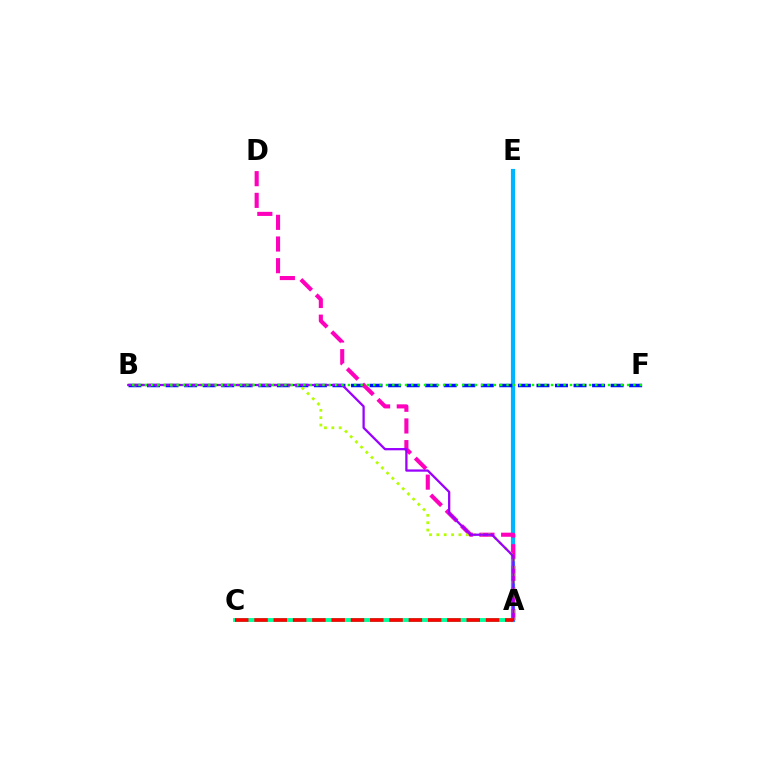{('A', 'C'): [{'color': '#00ff9d', 'line_style': 'solid', 'thickness': 2.79}, {'color': '#ff0000', 'line_style': 'dashed', 'thickness': 2.62}], ('A', 'E'): [{'color': '#ffa500', 'line_style': 'dashed', 'thickness': 2.74}, {'color': '#00b5ff', 'line_style': 'solid', 'thickness': 2.99}], ('B', 'F'): [{'color': '#0010ff', 'line_style': 'dashed', 'thickness': 2.52}, {'color': '#08ff00', 'line_style': 'dotted', 'thickness': 1.72}], ('A', 'D'): [{'color': '#ff00bd', 'line_style': 'dashed', 'thickness': 2.95}], ('A', 'B'): [{'color': '#b3ff00', 'line_style': 'dotted', 'thickness': 2.0}, {'color': '#9b00ff', 'line_style': 'solid', 'thickness': 1.64}]}